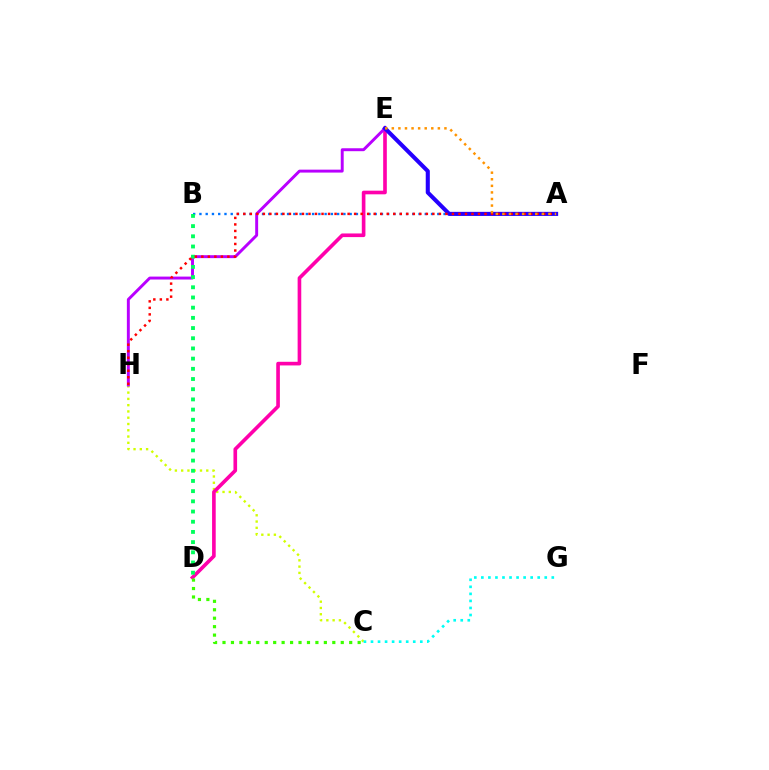{('C', 'H'): [{'color': '#d1ff00', 'line_style': 'dotted', 'thickness': 1.71}], ('A', 'B'): [{'color': '#0074ff', 'line_style': 'dotted', 'thickness': 1.7}], ('C', 'G'): [{'color': '#00fff6', 'line_style': 'dotted', 'thickness': 1.91}], ('D', 'E'): [{'color': '#ff00ac', 'line_style': 'solid', 'thickness': 2.62}], ('E', 'H'): [{'color': '#b900ff', 'line_style': 'solid', 'thickness': 2.11}], ('A', 'E'): [{'color': '#2500ff', 'line_style': 'solid', 'thickness': 2.93}, {'color': '#ff9400', 'line_style': 'dotted', 'thickness': 1.79}], ('B', 'D'): [{'color': '#00ff5c', 'line_style': 'dotted', 'thickness': 2.77}], ('A', 'H'): [{'color': '#ff0000', 'line_style': 'dotted', 'thickness': 1.77}], ('C', 'D'): [{'color': '#3dff00', 'line_style': 'dotted', 'thickness': 2.29}]}